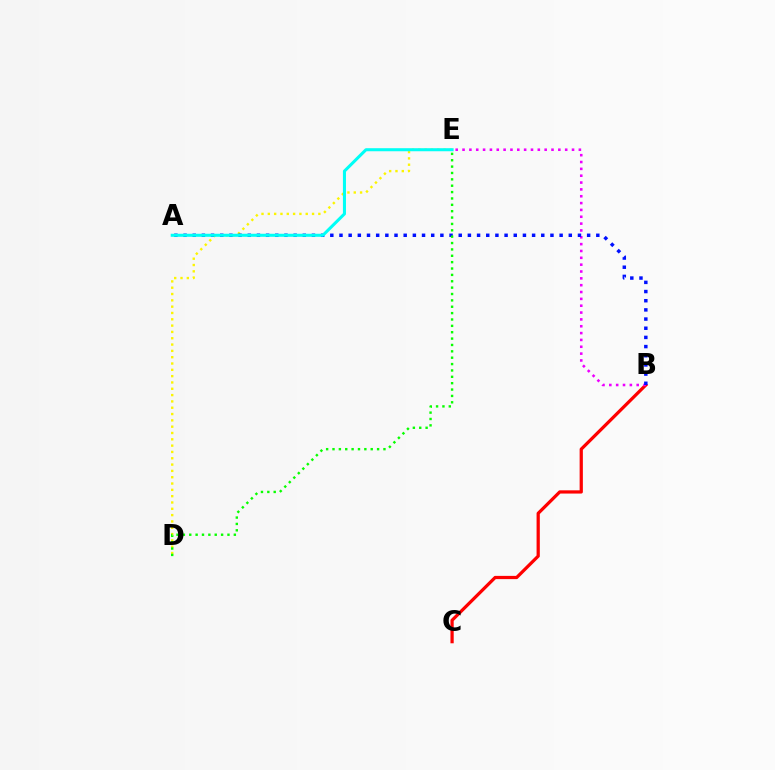{('B', 'C'): [{'color': '#ff0000', 'line_style': 'solid', 'thickness': 2.33}], ('D', 'E'): [{'color': '#fcf500', 'line_style': 'dotted', 'thickness': 1.72}, {'color': '#08ff00', 'line_style': 'dotted', 'thickness': 1.73}], ('B', 'E'): [{'color': '#ee00ff', 'line_style': 'dotted', 'thickness': 1.86}], ('A', 'B'): [{'color': '#0010ff', 'line_style': 'dotted', 'thickness': 2.49}], ('A', 'E'): [{'color': '#00fff6', 'line_style': 'solid', 'thickness': 2.19}]}